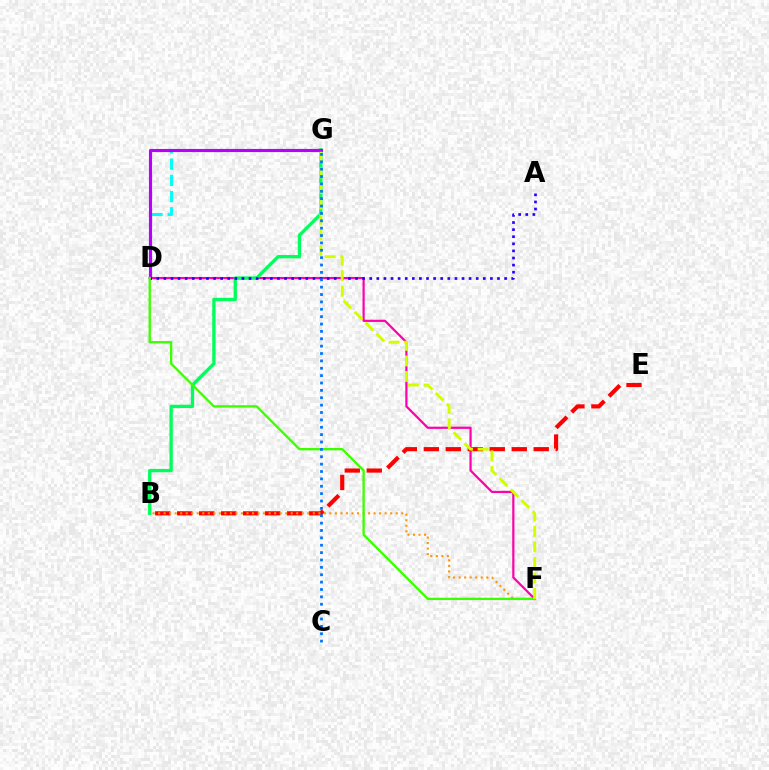{('D', 'G'): [{'color': '#00fff6', 'line_style': 'dashed', 'thickness': 2.2}, {'color': '#b900ff', 'line_style': 'solid', 'thickness': 2.26}], ('D', 'F'): [{'color': '#ff00ac', 'line_style': 'solid', 'thickness': 1.59}, {'color': '#3dff00', 'line_style': 'solid', 'thickness': 1.69}], ('B', 'E'): [{'color': '#ff0000', 'line_style': 'dashed', 'thickness': 2.99}], ('B', 'G'): [{'color': '#00ff5c', 'line_style': 'solid', 'thickness': 2.38}], ('B', 'F'): [{'color': '#ff9400', 'line_style': 'dotted', 'thickness': 1.5}], ('A', 'D'): [{'color': '#2500ff', 'line_style': 'dotted', 'thickness': 1.93}], ('F', 'G'): [{'color': '#d1ff00', 'line_style': 'dashed', 'thickness': 2.11}], ('C', 'G'): [{'color': '#0074ff', 'line_style': 'dotted', 'thickness': 2.0}]}